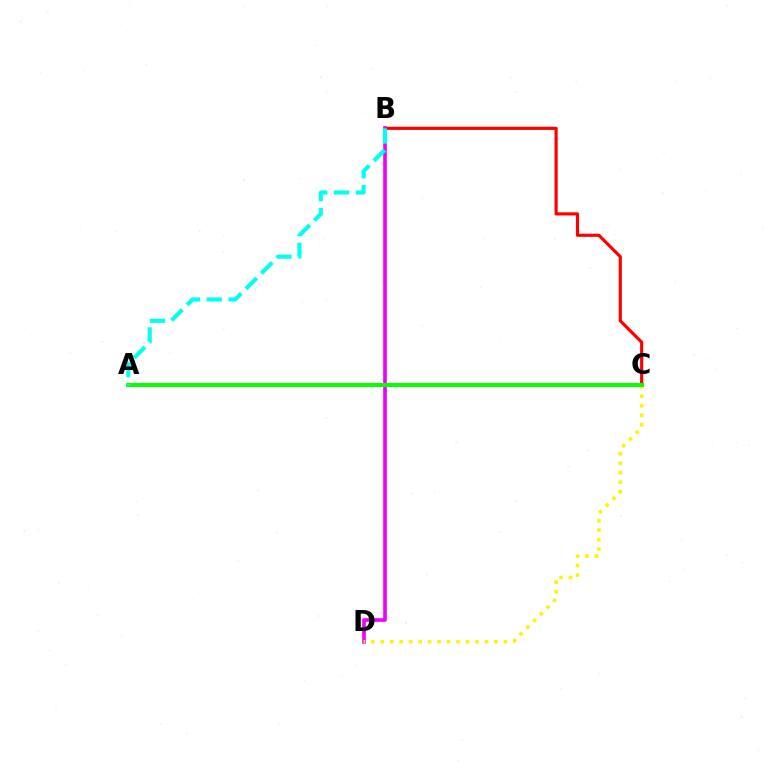{('B', 'C'): [{'color': '#ff0000', 'line_style': 'solid', 'thickness': 2.27}], ('B', 'D'): [{'color': '#ee00ff', 'line_style': 'solid', 'thickness': 2.62}], ('C', 'D'): [{'color': '#fcf500', 'line_style': 'dotted', 'thickness': 2.57}], ('A', 'C'): [{'color': '#0010ff', 'line_style': 'dashed', 'thickness': 1.75}, {'color': '#08ff00', 'line_style': 'solid', 'thickness': 2.84}], ('A', 'B'): [{'color': '#00fff6', 'line_style': 'dashed', 'thickness': 2.97}]}